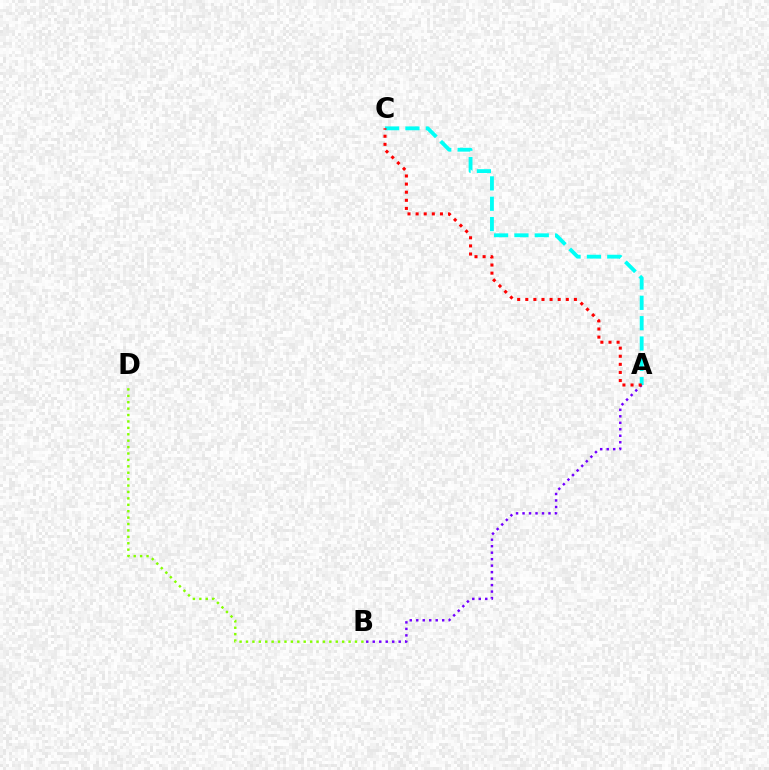{('A', 'C'): [{'color': '#00fff6', 'line_style': 'dashed', 'thickness': 2.76}, {'color': '#ff0000', 'line_style': 'dotted', 'thickness': 2.2}], ('B', 'D'): [{'color': '#84ff00', 'line_style': 'dotted', 'thickness': 1.74}], ('A', 'B'): [{'color': '#7200ff', 'line_style': 'dotted', 'thickness': 1.76}]}